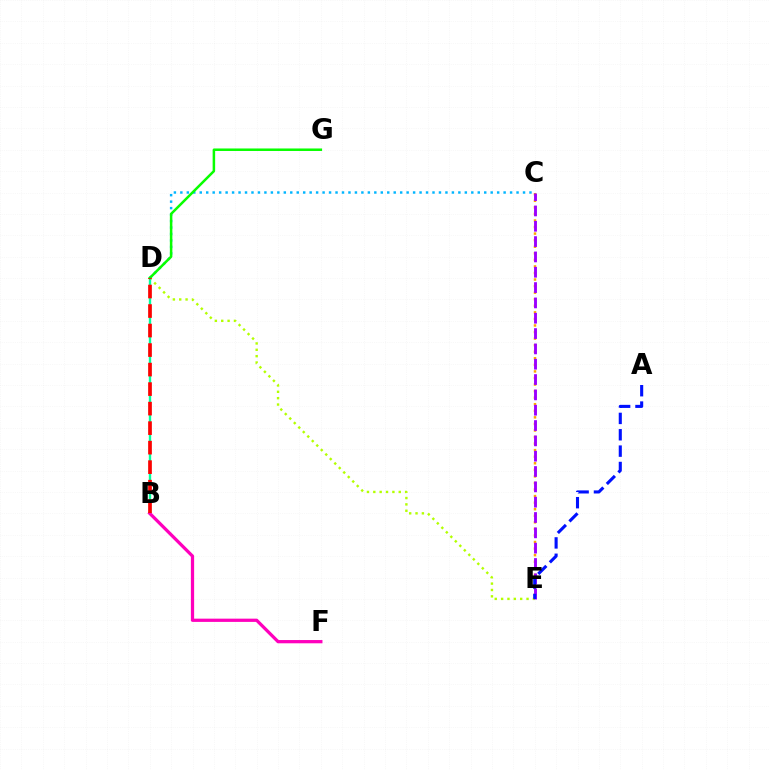{('C', 'E'): [{'color': '#ffa500', 'line_style': 'dotted', 'thickness': 1.78}, {'color': '#9b00ff', 'line_style': 'dashed', 'thickness': 2.08}], ('D', 'E'): [{'color': '#b3ff00', 'line_style': 'dotted', 'thickness': 1.73}], ('C', 'D'): [{'color': '#00b5ff', 'line_style': 'dotted', 'thickness': 1.76}], ('A', 'E'): [{'color': '#0010ff', 'line_style': 'dashed', 'thickness': 2.22}], ('B', 'D'): [{'color': '#00ff9d', 'line_style': 'solid', 'thickness': 1.7}, {'color': '#ff0000', 'line_style': 'dashed', 'thickness': 2.65}], ('D', 'G'): [{'color': '#08ff00', 'line_style': 'solid', 'thickness': 1.81}], ('B', 'F'): [{'color': '#ff00bd', 'line_style': 'solid', 'thickness': 2.34}]}